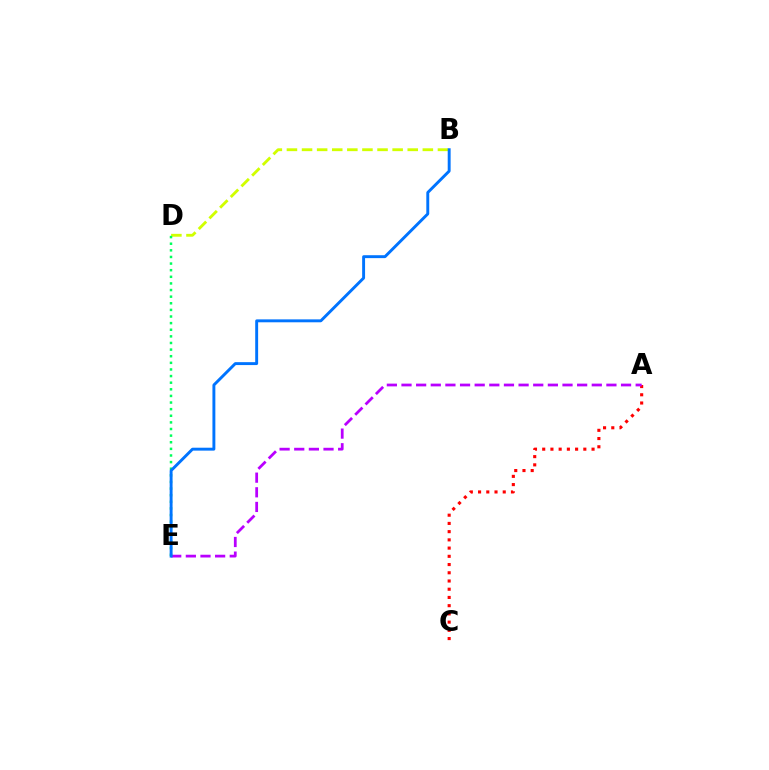{('B', 'D'): [{'color': '#d1ff00', 'line_style': 'dashed', 'thickness': 2.05}], ('A', 'C'): [{'color': '#ff0000', 'line_style': 'dotted', 'thickness': 2.23}], ('A', 'E'): [{'color': '#b900ff', 'line_style': 'dashed', 'thickness': 1.99}], ('D', 'E'): [{'color': '#00ff5c', 'line_style': 'dotted', 'thickness': 1.8}], ('B', 'E'): [{'color': '#0074ff', 'line_style': 'solid', 'thickness': 2.1}]}